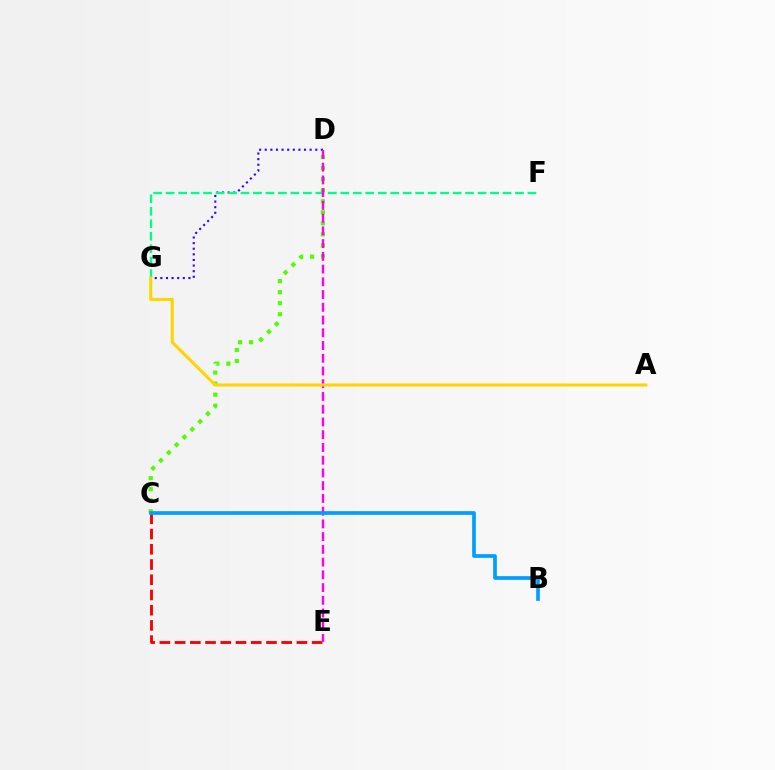{('D', 'G'): [{'color': '#3700ff', 'line_style': 'dotted', 'thickness': 1.52}], ('C', 'D'): [{'color': '#4fff00', 'line_style': 'dotted', 'thickness': 3.0}], ('C', 'E'): [{'color': '#ff0000', 'line_style': 'dashed', 'thickness': 2.07}], ('F', 'G'): [{'color': '#00ff86', 'line_style': 'dashed', 'thickness': 1.69}], ('D', 'E'): [{'color': '#ff00ed', 'line_style': 'dashed', 'thickness': 1.73}], ('A', 'G'): [{'color': '#ffd500', 'line_style': 'solid', 'thickness': 2.2}], ('B', 'C'): [{'color': '#009eff', 'line_style': 'solid', 'thickness': 2.65}]}